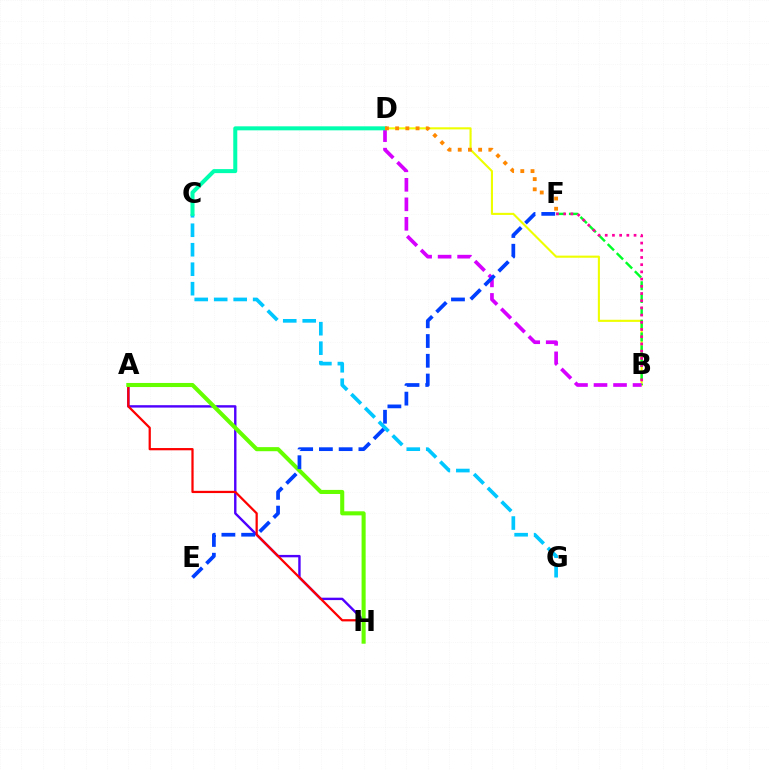{('B', 'D'): [{'color': '#eeff00', 'line_style': 'solid', 'thickness': 1.52}, {'color': '#d600ff', 'line_style': 'dashed', 'thickness': 2.65}], ('A', 'H'): [{'color': '#4f00ff', 'line_style': 'solid', 'thickness': 1.73}, {'color': '#ff0000', 'line_style': 'solid', 'thickness': 1.62}, {'color': '#66ff00', 'line_style': 'solid', 'thickness': 2.94}], ('B', 'F'): [{'color': '#00ff27', 'line_style': 'dashed', 'thickness': 1.74}, {'color': '#ff00a0', 'line_style': 'dotted', 'thickness': 1.96}], ('C', 'G'): [{'color': '#00c7ff', 'line_style': 'dashed', 'thickness': 2.65}], ('C', 'D'): [{'color': '#00ffaf', 'line_style': 'solid', 'thickness': 2.89}], ('D', 'F'): [{'color': '#ff8800', 'line_style': 'dotted', 'thickness': 2.77}], ('E', 'F'): [{'color': '#003fff', 'line_style': 'dashed', 'thickness': 2.68}]}